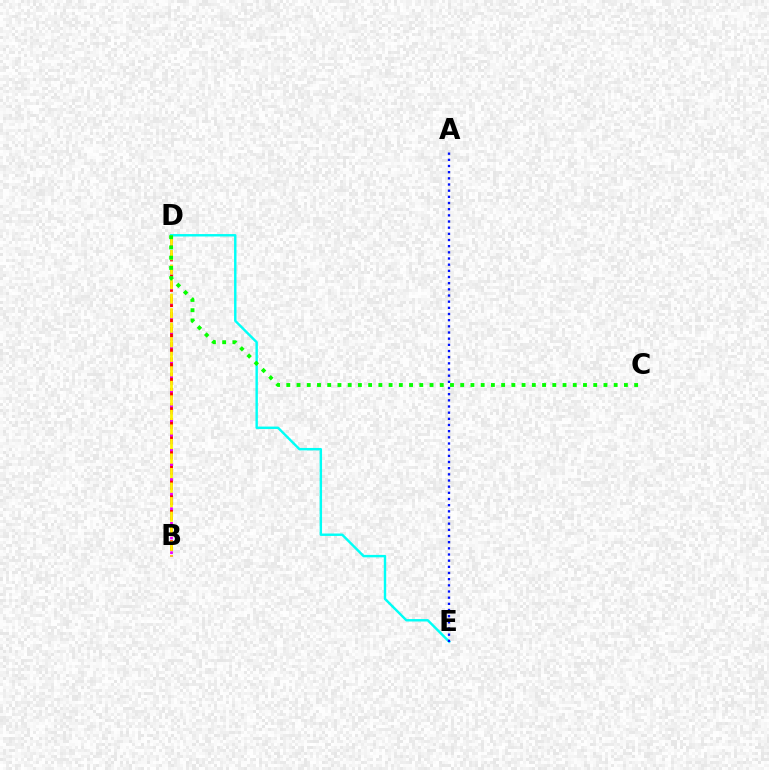{('B', 'D'): [{'color': '#ff0000', 'line_style': 'dashed', 'thickness': 2.07}, {'color': '#ee00ff', 'line_style': 'dotted', 'thickness': 2.0}, {'color': '#fcf500', 'line_style': 'dashed', 'thickness': 1.97}], ('D', 'E'): [{'color': '#00fff6', 'line_style': 'solid', 'thickness': 1.74}], ('A', 'E'): [{'color': '#0010ff', 'line_style': 'dotted', 'thickness': 1.68}], ('C', 'D'): [{'color': '#08ff00', 'line_style': 'dotted', 'thickness': 2.78}]}